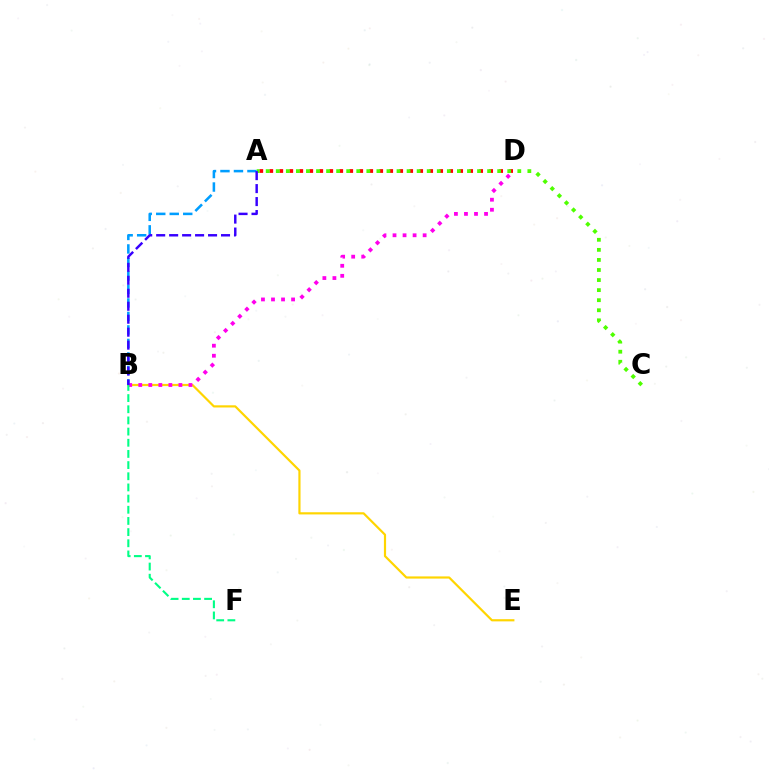{('B', 'E'): [{'color': '#ffd500', 'line_style': 'solid', 'thickness': 1.57}], ('A', 'D'): [{'color': '#ff0000', 'line_style': 'dotted', 'thickness': 2.72}], ('A', 'C'): [{'color': '#4fff00', 'line_style': 'dotted', 'thickness': 2.73}], ('A', 'B'): [{'color': '#009eff', 'line_style': 'dashed', 'thickness': 1.83}, {'color': '#3700ff', 'line_style': 'dashed', 'thickness': 1.76}], ('B', 'D'): [{'color': '#ff00ed', 'line_style': 'dotted', 'thickness': 2.73}], ('B', 'F'): [{'color': '#00ff86', 'line_style': 'dashed', 'thickness': 1.52}]}